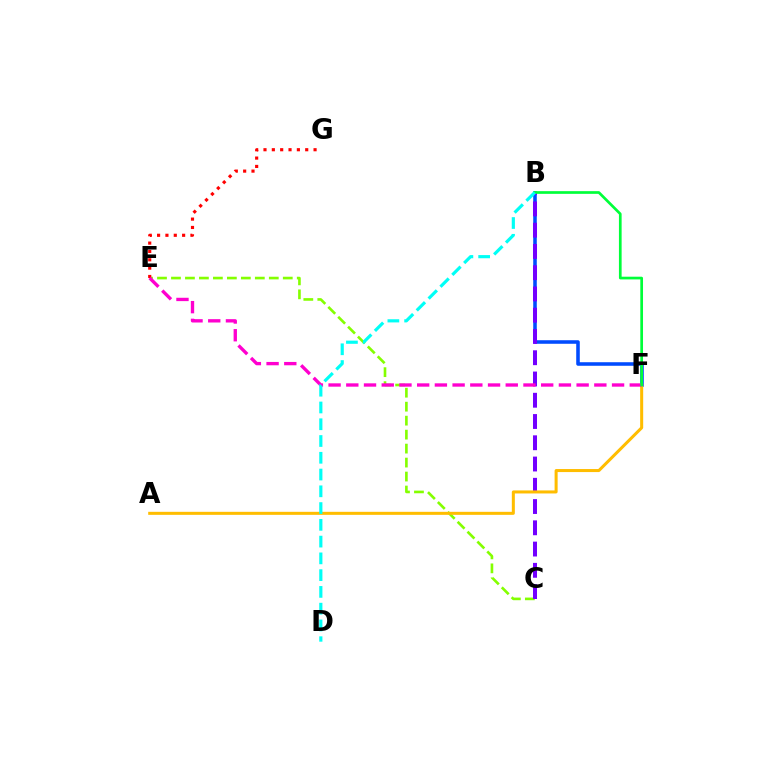{('C', 'E'): [{'color': '#84ff00', 'line_style': 'dashed', 'thickness': 1.9}], ('E', 'G'): [{'color': '#ff0000', 'line_style': 'dotted', 'thickness': 2.27}], ('B', 'F'): [{'color': '#004bff', 'line_style': 'solid', 'thickness': 2.56}, {'color': '#00ff39', 'line_style': 'solid', 'thickness': 1.94}], ('B', 'C'): [{'color': '#7200ff', 'line_style': 'dashed', 'thickness': 2.89}], ('A', 'F'): [{'color': '#ffbd00', 'line_style': 'solid', 'thickness': 2.18}], ('E', 'F'): [{'color': '#ff00cf', 'line_style': 'dashed', 'thickness': 2.41}], ('B', 'D'): [{'color': '#00fff6', 'line_style': 'dashed', 'thickness': 2.28}]}